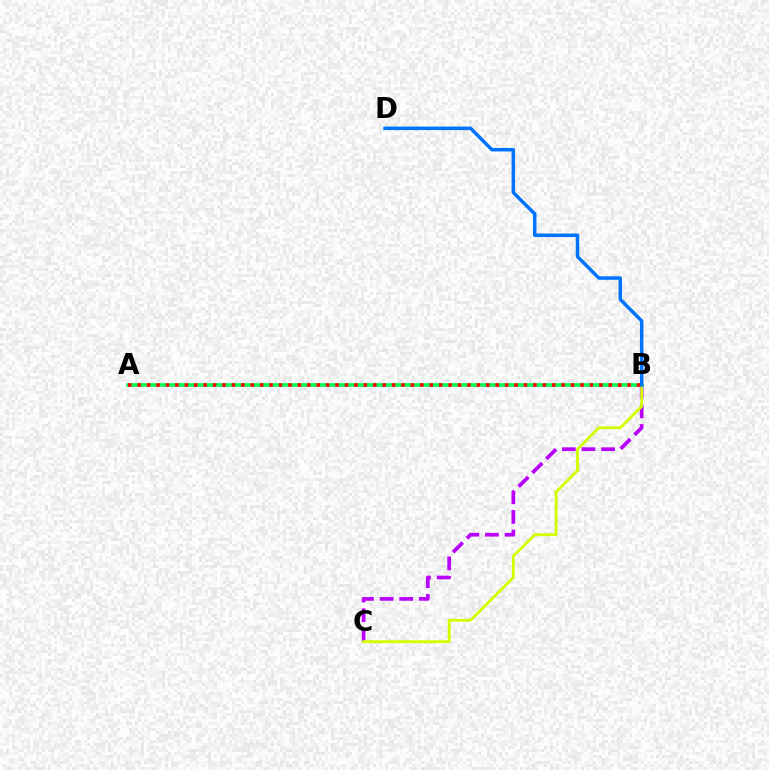{('B', 'C'): [{'color': '#b900ff', 'line_style': 'dashed', 'thickness': 2.67}, {'color': '#d1ff00', 'line_style': 'solid', 'thickness': 2.05}], ('A', 'B'): [{'color': '#00ff5c', 'line_style': 'solid', 'thickness': 2.62}, {'color': '#ff0000', 'line_style': 'dotted', 'thickness': 2.56}], ('B', 'D'): [{'color': '#0074ff', 'line_style': 'solid', 'thickness': 2.51}]}